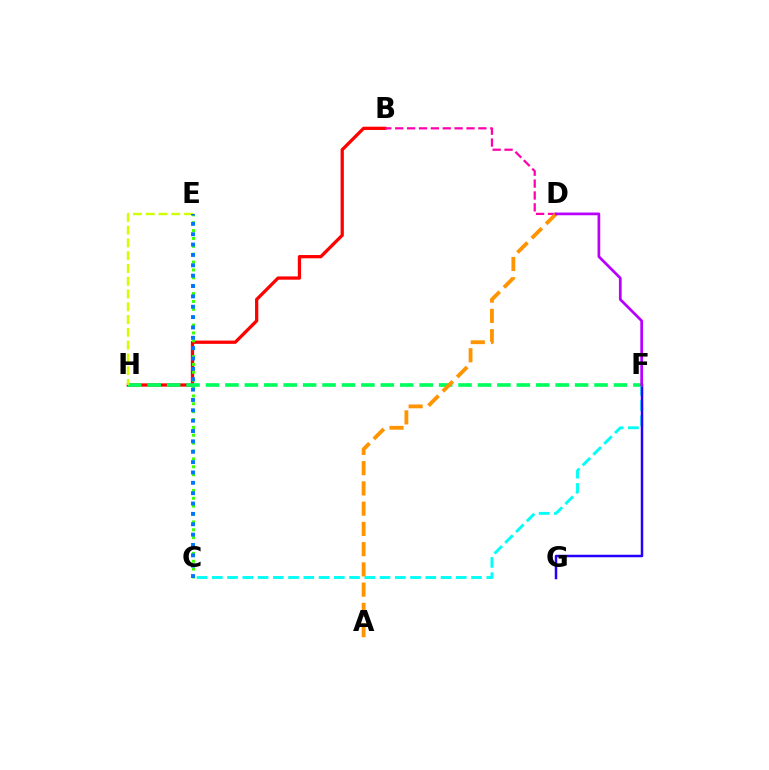{('B', 'H'): [{'color': '#ff0000', 'line_style': 'solid', 'thickness': 2.35}], ('C', 'F'): [{'color': '#00fff6', 'line_style': 'dashed', 'thickness': 2.07}], ('F', 'G'): [{'color': '#2500ff', 'line_style': 'solid', 'thickness': 1.79}], ('C', 'E'): [{'color': '#3dff00', 'line_style': 'dotted', 'thickness': 2.14}, {'color': '#0074ff', 'line_style': 'dotted', 'thickness': 2.81}], ('F', 'H'): [{'color': '#00ff5c', 'line_style': 'dashed', 'thickness': 2.64}], ('B', 'D'): [{'color': '#ff00ac', 'line_style': 'dashed', 'thickness': 1.61}], ('E', 'H'): [{'color': '#d1ff00', 'line_style': 'dashed', 'thickness': 1.74}], ('A', 'D'): [{'color': '#ff9400', 'line_style': 'dashed', 'thickness': 2.75}], ('D', 'F'): [{'color': '#b900ff', 'line_style': 'solid', 'thickness': 1.96}]}